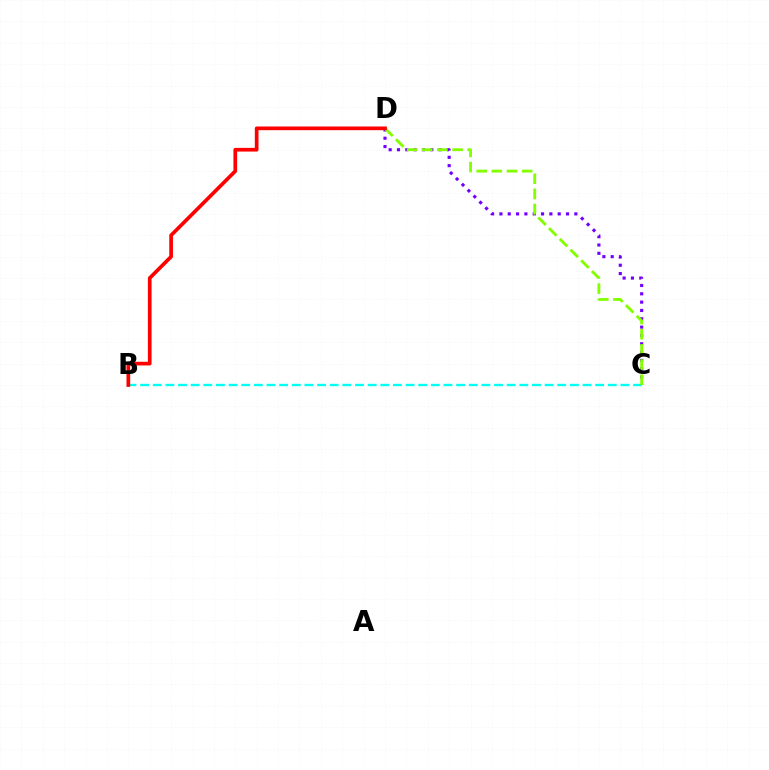{('C', 'D'): [{'color': '#7200ff', 'line_style': 'dotted', 'thickness': 2.26}, {'color': '#84ff00', 'line_style': 'dashed', 'thickness': 2.06}], ('B', 'C'): [{'color': '#00fff6', 'line_style': 'dashed', 'thickness': 1.72}], ('B', 'D'): [{'color': '#ff0000', 'line_style': 'solid', 'thickness': 2.66}]}